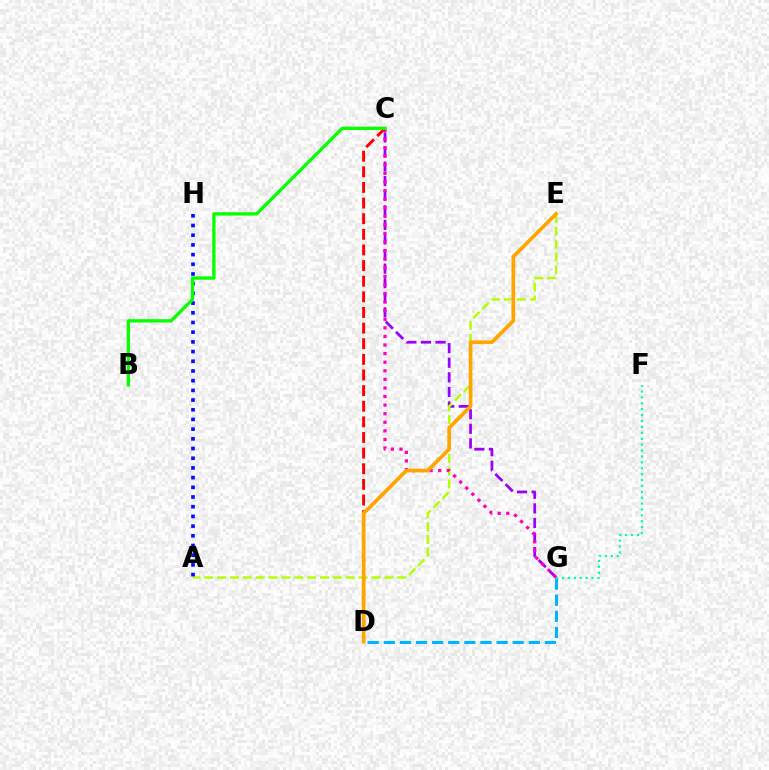{('C', 'G'): [{'color': '#9b00ff', 'line_style': 'dashed', 'thickness': 1.98}, {'color': '#ff00bd', 'line_style': 'dotted', 'thickness': 2.33}], ('D', 'G'): [{'color': '#00b5ff', 'line_style': 'dashed', 'thickness': 2.19}], ('A', 'E'): [{'color': '#b3ff00', 'line_style': 'dashed', 'thickness': 1.75}], ('A', 'H'): [{'color': '#0010ff', 'line_style': 'dotted', 'thickness': 2.63}], ('F', 'G'): [{'color': '#00ff9d', 'line_style': 'dotted', 'thickness': 1.6}], ('C', 'D'): [{'color': '#ff0000', 'line_style': 'dashed', 'thickness': 2.12}], ('B', 'C'): [{'color': '#08ff00', 'line_style': 'solid', 'thickness': 2.39}], ('D', 'E'): [{'color': '#ffa500', 'line_style': 'solid', 'thickness': 2.65}]}